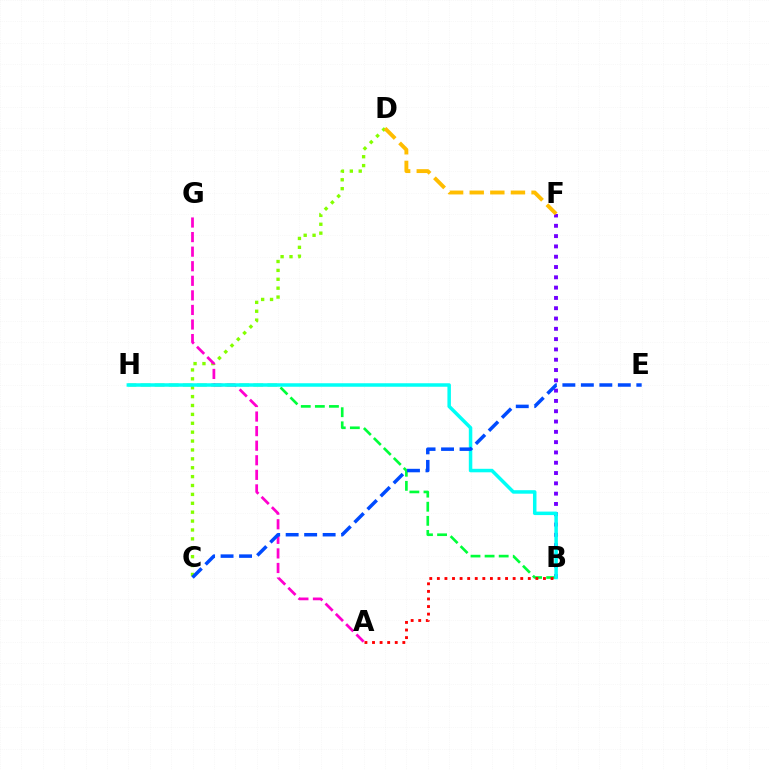{('B', 'F'): [{'color': '#7200ff', 'line_style': 'dotted', 'thickness': 2.8}], ('B', 'H'): [{'color': '#00ff39', 'line_style': 'dashed', 'thickness': 1.91}, {'color': '#00fff6', 'line_style': 'solid', 'thickness': 2.52}], ('C', 'D'): [{'color': '#84ff00', 'line_style': 'dotted', 'thickness': 2.42}], ('D', 'F'): [{'color': '#ffbd00', 'line_style': 'dashed', 'thickness': 2.8}], ('A', 'B'): [{'color': '#ff0000', 'line_style': 'dotted', 'thickness': 2.06}], ('A', 'G'): [{'color': '#ff00cf', 'line_style': 'dashed', 'thickness': 1.98}], ('C', 'E'): [{'color': '#004bff', 'line_style': 'dashed', 'thickness': 2.51}]}